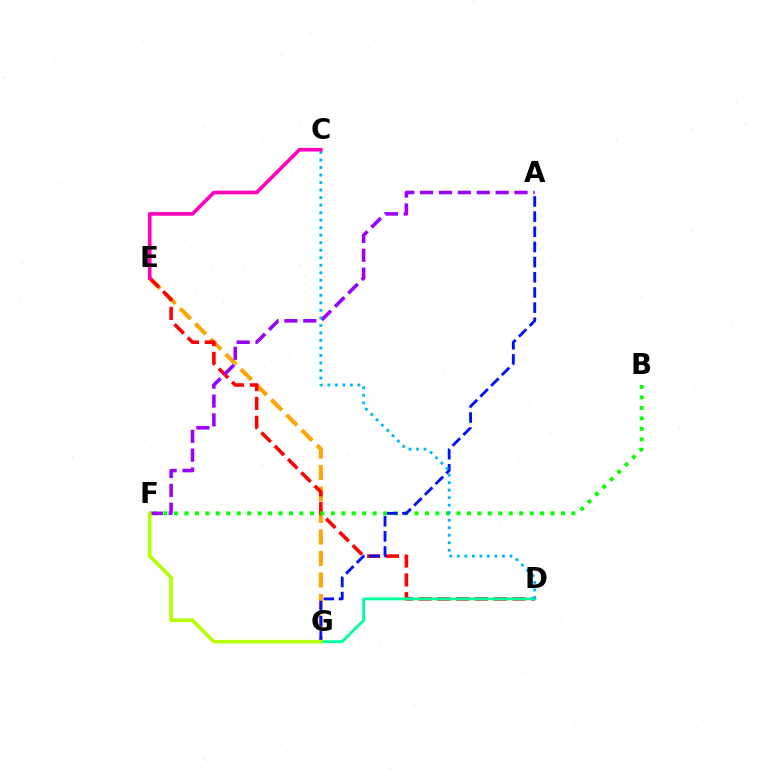{('E', 'G'): [{'color': '#ffa500', 'line_style': 'dashed', 'thickness': 2.92}], ('D', 'E'): [{'color': '#ff0000', 'line_style': 'dashed', 'thickness': 2.56}], ('D', 'G'): [{'color': '#00ff9d', 'line_style': 'solid', 'thickness': 2.04}], ('B', 'F'): [{'color': '#08ff00', 'line_style': 'dotted', 'thickness': 2.84}], ('A', 'G'): [{'color': '#0010ff', 'line_style': 'dashed', 'thickness': 2.06}], ('A', 'F'): [{'color': '#9b00ff', 'line_style': 'dashed', 'thickness': 2.56}], ('F', 'G'): [{'color': '#b3ff00', 'line_style': 'solid', 'thickness': 2.57}], ('C', 'D'): [{'color': '#00b5ff', 'line_style': 'dotted', 'thickness': 2.04}], ('C', 'E'): [{'color': '#ff00bd', 'line_style': 'solid', 'thickness': 2.62}]}